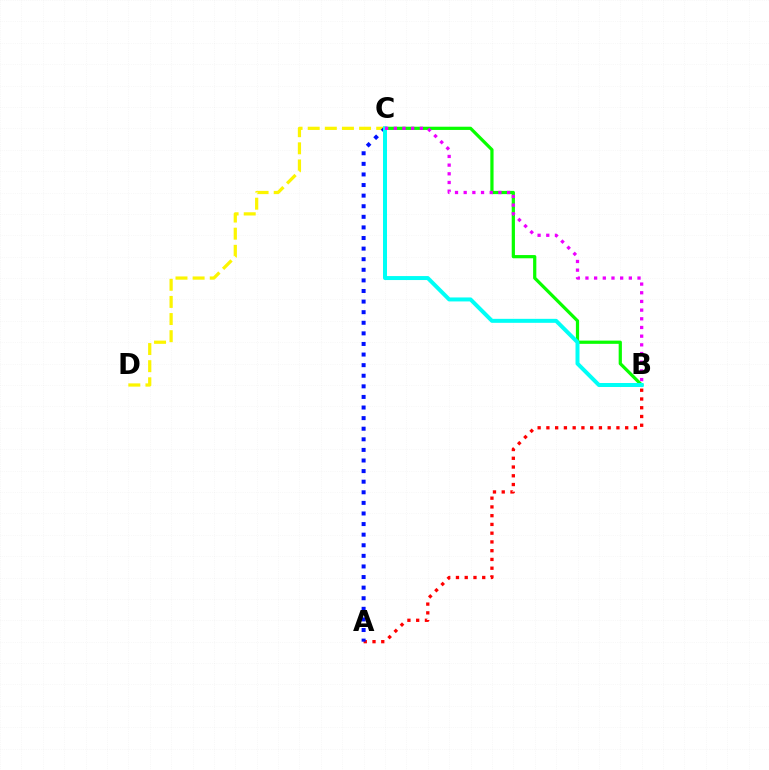{('B', 'C'): [{'color': '#08ff00', 'line_style': 'solid', 'thickness': 2.32}, {'color': '#00fff6', 'line_style': 'solid', 'thickness': 2.87}, {'color': '#ee00ff', 'line_style': 'dotted', 'thickness': 2.36}], ('C', 'D'): [{'color': '#fcf500', 'line_style': 'dashed', 'thickness': 2.33}], ('A', 'B'): [{'color': '#ff0000', 'line_style': 'dotted', 'thickness': 2.38}], ('A', 'C'): [{'color': '#0010ff', 'line_style': 'dotted', 'thickness': 2.88}]}